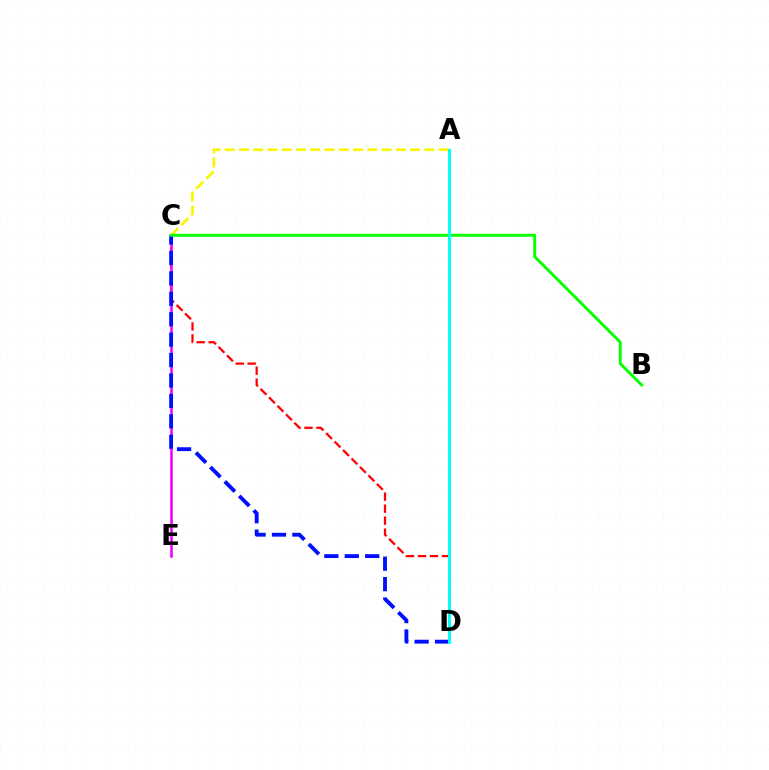{('C', 'D'): [{'color': '#ff0000', 'line_style': 'dashed', 'thickness': 1.63}, {'color': '#0010ff', 'line_style': 'dashed', 'thickness': 2.77}], ('C', 'E'): [{'color': '#ee00ff', 'line_style': 'solid', 'thickness': 1.85}], ('A', 'C'): [{'color': '#fcf500', 'line_style': 'dashed', 'thickness': 1.94}], ('B', 'C'): [{'color': '#08ff00', 'line_style': 'solid', 'thickness': 2.1}], ('A', 'D'): [{'color': '#00fff6', 'line_style': 'solid', 'thickness': 2.14}]}